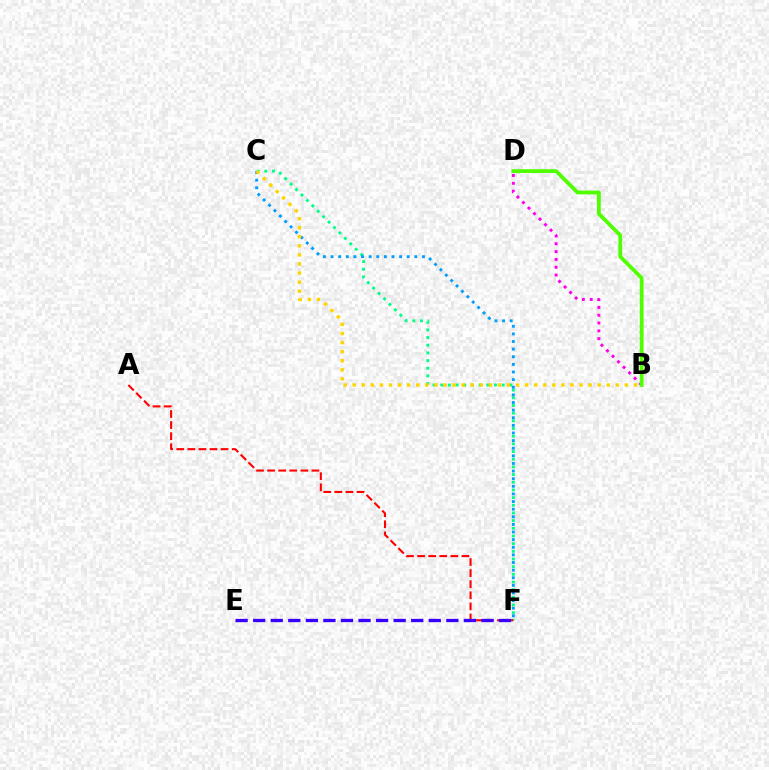{('C', 'F'): [{'color': '#00ff86', 'line_style': 'dotted', 'thickness': 2.09}, {'color': '#009eff', 'line_style': 'dotted', 'thickness': 2.07}], ('B', 'D'): [{'color': '#ff00ed', 'line_style': 'dotted', 'thickness': 2.13}, {'color': '#4fff00', 'line_style': 'solid', 'thickness': 2.71}], ('A', 'F'): [{'color': '#ff0000', 'line_style': 'dashed', 'thickness': 1.5}], ('B', 'C'): [{'color': '#ffd500', 'line_style': 'dotted', 'thickness': 2.46}], ('E', 'F'): [{'color': '#3700ff', 'line_style': 'dashed', 'thickness': 2.39}]}